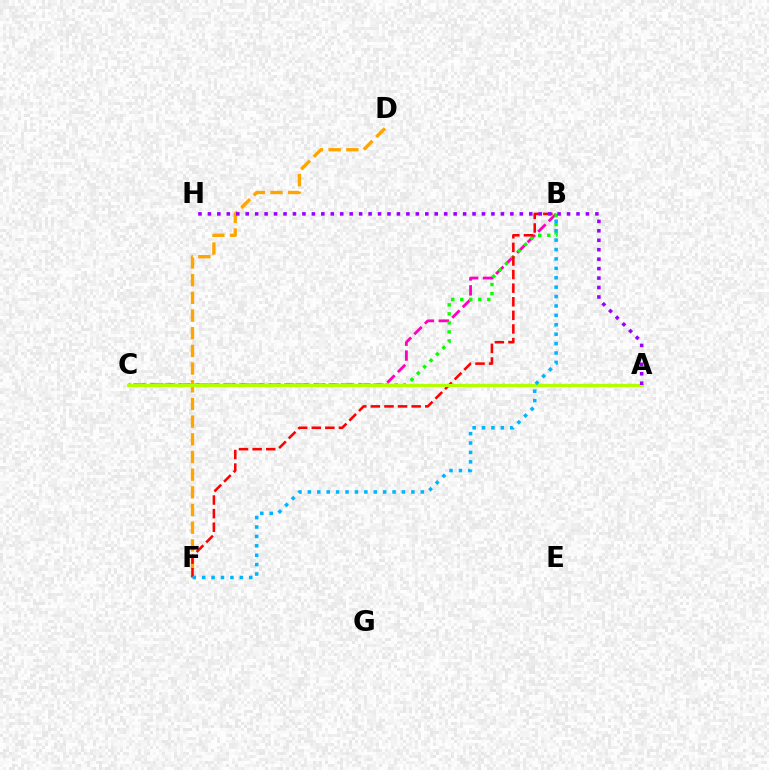{('A', 'C'): [{'color': '#0010ff', 'line_style': 'dotted', 'thickness': 2.0}, {'color': '#00ff9d', 'line_style': 'dotted', 'thickness': 1.69}, {'color': '#b3ff00', 'line_style': 'solid', 'thickness': 2.31}], ('D', 'F'): [{'color': '#ffa500', 'line_style': 'dashed', 'thickness': 2.4}], ('B', 'C'): [{'color': '#ff00bd', 'line_style': 'dashed', 'thickness': 2.02}, {'color': '#08ff00', 'line_style': 'dotted', 'thickness': 2.45}], ('B', 'F'): [{'color': '#ff0000', 'line_style': 'dashed', 'thickness': 1.85}, {'color': '#00b5ff', 'line_style': 'dotted', 'thickness': 2.56}], ('A', 'H'): [{'color': '#9b00ff', 'line_style': 'dotted', 'thickness': 2.57}]}